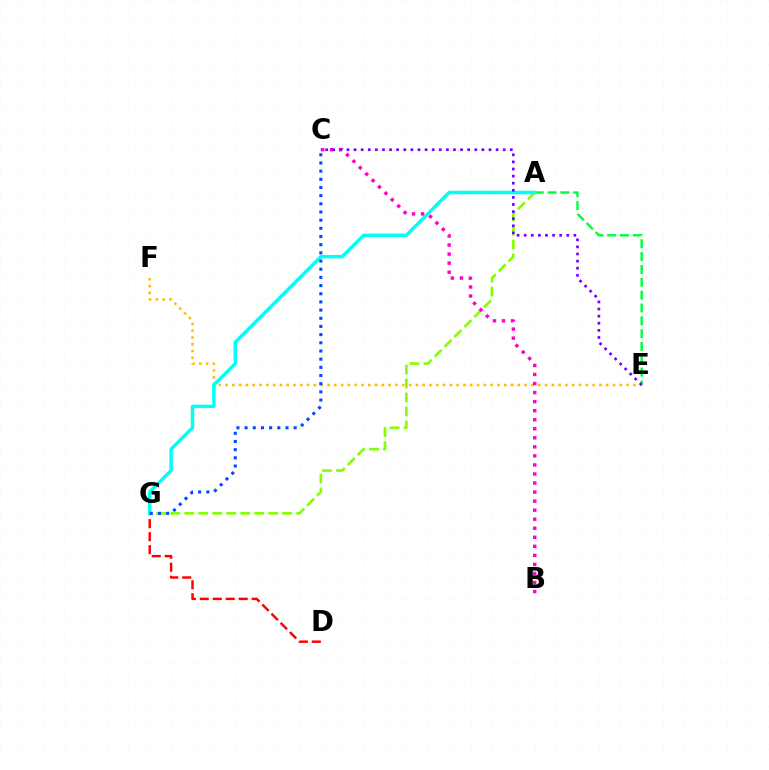{('D', 'G'): [{'color': '#ff0000', 'line_style': 'dashed', 'thickness': 1.76}], ('E', 'F'): [{'color': '#ffbd00', 'line_style': 'dotted', 'thickness': 1.85}], ('A', 'E'): [{'color': '#00ff39', 'line_style': 'dashed', 'thickness': 1.74}], ('A', 'G'): [{'color': '#84ff00', 'line_style': 'dashed', 'thickness': 1.9}, {'color': '#00fff6', 'line_style': 'solid', 'thickness': 2.49}], ('B', 'C'): [{'color': '#ff00cf', 'line_style': 'dotted', 'thickness': 2.46}], ('C', 'G'): [{'color': '#004bff', 'line_style': 'dotted', 'thickness': 2.22}], ('C', 'E'): [{'color': '#7200ff', 'line_style': 'dotted', 'thickness': 1.93}]}